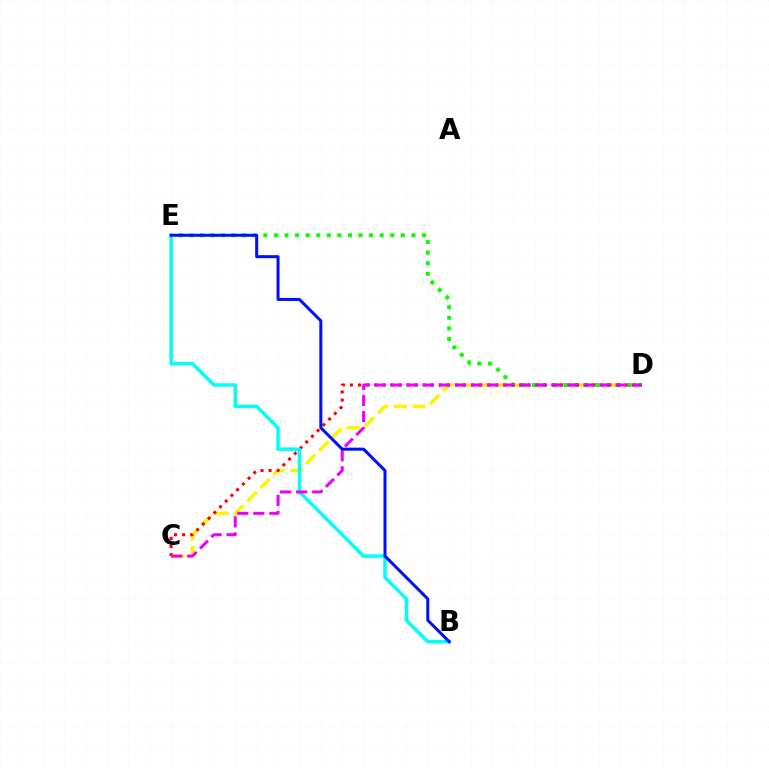{('C', 'D'): [{'color': '#fcf500', 'line_style': 'dashed', 'thickness': 2.52}, {'color': '#ff0000', 'line_style': 'dotted', 'thickness': 2.2}, {'color': '#ee00ff', 'line_style': 'dashed', 'thickness': 2.18}], ('D', 'E'): [{'color': '#08ff00', 'line_style': 'dotted', 'thickness': 2.87}], ('B', 'E'): [{'color': '#00fff6', 'line_style': 'solid', 'thickness': 2.52}, {'color': '#0010ff', 'line_style': 'solid', 'thickness': 2.18}]}